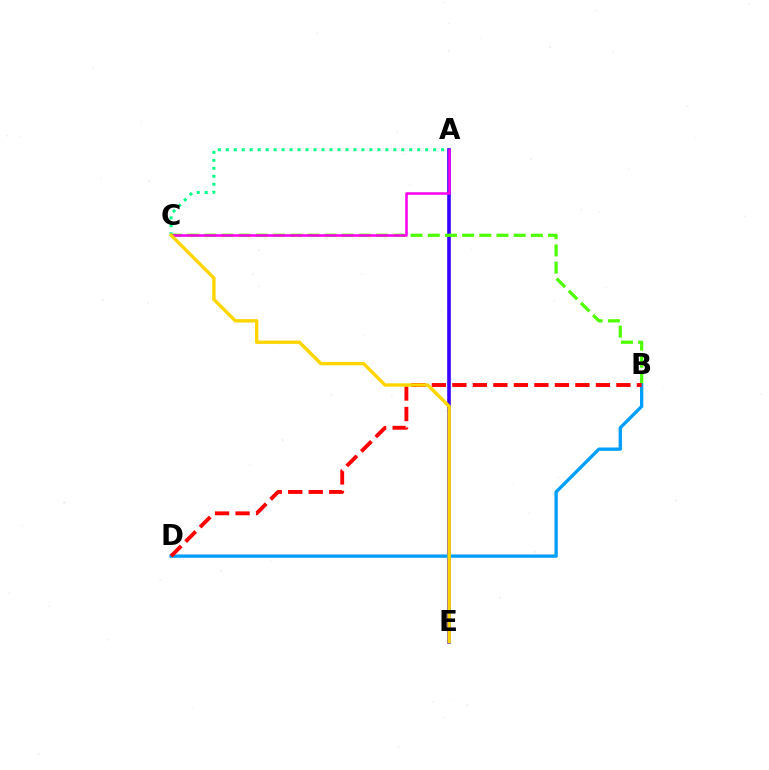{('A', 'E'): [{'color': '#3700ff', 'line_style': 'solid', 'thickness': 2.6}], ('B', 'C'): [{'color': '#4fff00', 'line_style': 'dashed', 'thickness': 2.34}], ('A', 'C'): [{'color': '#00ff86', 'line_style': 'dotted', 'thickness': 2.17}, {'color': '#ff00ed', 'line_style': 'solid', 'thickness': 1.83}], ('B', 'D'): [{'color': '#009eff', 'line_style': 'solid', 'thickness': 2.38}, {'color': '#ff0000', 'line_style': 'dashed', 'thickness': 2.79}], ('C', 'E'): [{'color': '#ffd500', 'line_style': 'solid', 'thickness': 2.43}]}